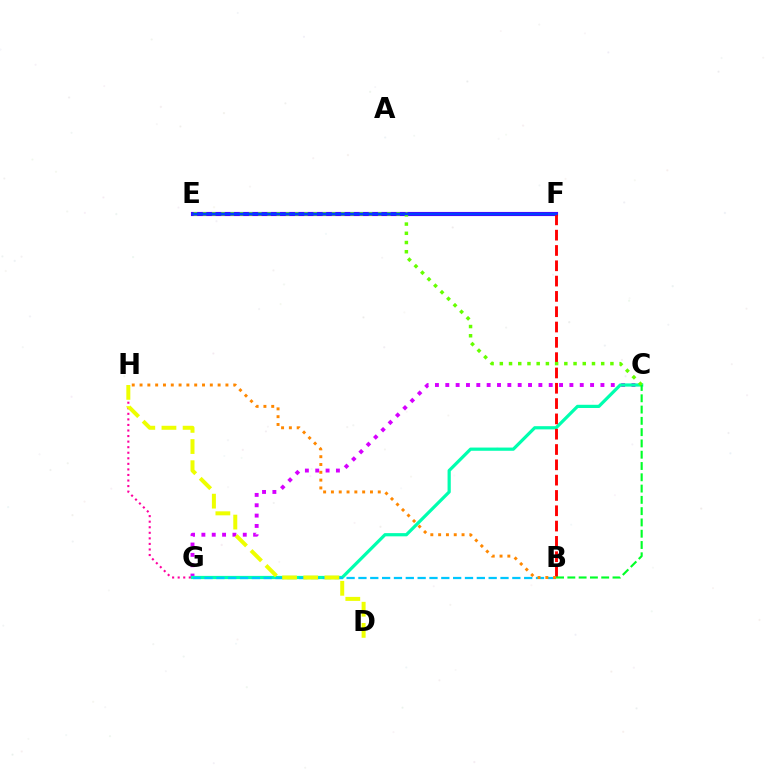{('E', 'F'): [{'color': '#4f00ff', 'line_style': 'solid', 'thickness': 2.97}, {'color': '#003fff', 'line_style': 'solid', 'thickness': 1.79}], ('C', 'G'): [{'color': '#d600ff', 'line_style': 'dotted', 'thickness': 2.81}, {'color': '#00ffaf', 'line_style': 'solid', 'thickness': 2.31}], ('B', 'G'): [{'color': '#00c7ff', 'line_style': 'dashed', 'thickness': 1.61}], ('G', 'H'): [{'color': '#ff00a0', 'line_style': 'dotted', 'thickness': 1.51}], ('B', 'F'): [{'color': '#ff0000', 'line_style': 'dashed', 'thickness': 2.08}], ('B', 'H'): [{'color': '#ff8800', 'line_style': 'dotted', 'thickness': 2.12}], ('C', 'E'): [{'color': '#66ff00', 'line_style': 'dotted', 'thickness': 2.5}], ('B', 'C'): [{'color': '#00ff27', 'line_style': 'dashed', 'thickness': 1.53}], ('D', 'H'): [{'color': '#eeff00', 'line_style': 'dashed', 'thickness': 2.87}]}